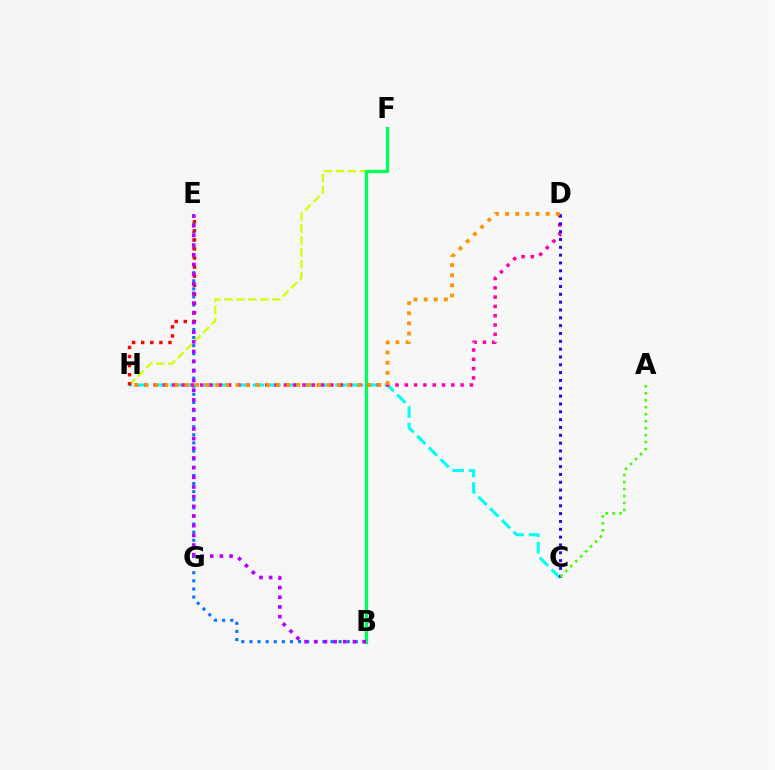{('F', 'H'): [{'color': '#d1ff00', 'line_style': 'dashed', 'thickness': 1.62}], ('B', 'F'): [{'color': '#00ff5c', 'line_style': 'solid', 'thickness': 2.37}], ('B', 'E'): [{'color': '#0074ff', 'line_style': 'dotted', 'thickness': 2.2}, {'color': '#b900ff', 'line_style': 'dotted', 'thickness': 2.63}], ('C', 'H'): [{'color': '#00fff6', 'line_style': 'dashed', 'thickness': 2.24}], ('E', 'H'): [{'color': '#ff0000', 'line_style': 'dotted', 'thickness': 2.47}], ('D', 'H'): [{'color': '#ff00ac', 'line_style': 'dotted', 'thickness': 2.53}, {'color': '#ff9400', 'line_style': 'dotted', 'thickness': 2.75}], ('C', 'D'): [{'color': '#2500ff', 'line_style': 'dotted', 'thickness': 2.13}], ('A', 'C'): [{'color': '#3dff00', 'line_style': 'dotted', 'thickness': 1.9}]}